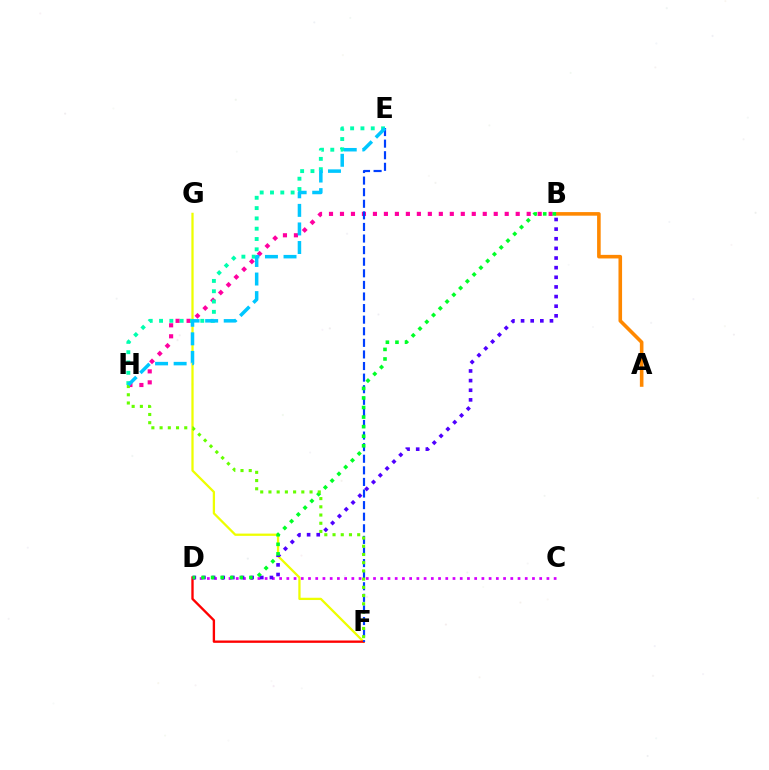{('F', 'G'): [{'color': '#eeff00', 'line_style': 'solid', 'thickness': 1.64}], ('B', 'H'): [{'color': '#ff00a0', 'line_style': 'dotted', 'thickness': 2.98}], ('C', 'D'): [{'color': '#d600ff', 'line_style': 'dotted', 'thickness': 1.96}], ('D', 'F'): [{'color': '#ff0000', 'line_style': 'solid', 'thickness': 1.69}], ('E', 'F'): [{'color': '#003fff', 'line_style': 'dashed', 'thickness': 1.57}], ('E', 'H'): [{'color': '#00ffaf', 'line_style': 'dotted', 'thickness': 2.8}, {'color': '#00c7ff', 'line_style': 'dashed', 'thickness': 2.52}], ('B', 'D'): [{'color': '#4f00ff', 'line_style': 'dotted', 'thickness': 2.62}, {'color': '#00ff27', 'line_style': 'dotted', 'thickness': 2.6}], ('A', 'B'): [{'color': '#ff8800', 'line_style': 'solid', 'thickness': 2.59}], ('F', 'H'): [{'color': '#66ff00', 'line_style': 'dotted', 'thickness': 2.23}]}